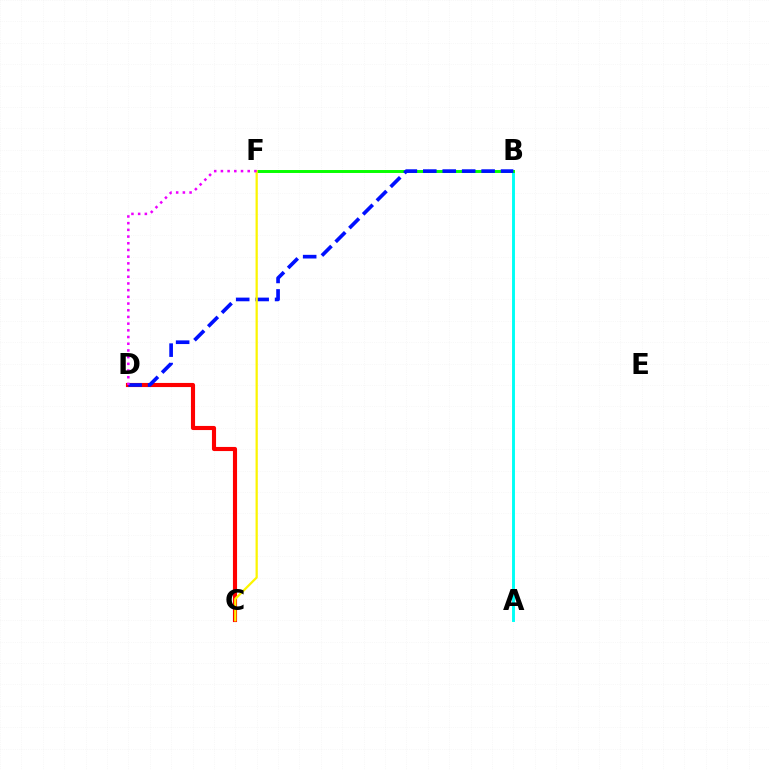{('A', 'B'): [{'color': '#00fff6', 'line_style': 'solid', 'thickness': 2.1}], ('B', 'F'): [{'color': '#08ff00', 'line_style': 'solid', 'thickness': 2.12}], ('C', 'D'): [{'color': '#ff0000', 'line_style': 'solid', 'thickness': 2.96}], ('B', 'D'): [{'color': '#0010ff', 'line_style': 'dashed', 'thickness': 2.64}], ('C', 'F'): [{'color': '#fcf500', 'line_style': 'solid', 'thickness': 1.62}], ('D', 'F'): [{'color': '#ee00ff', 'line_style': 'dotted', 'thickness': 1.82}]}